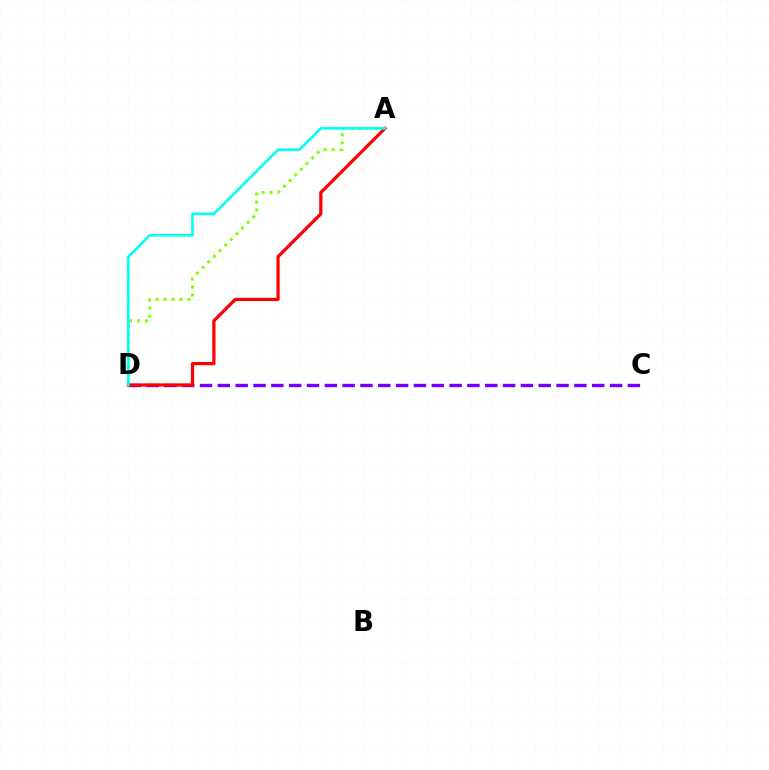{('C', 'D'): [{'color': '#7200ff', 'line_style': 'dashed', 'thickness': 2.42}], ('A', 'D'): [{'color': '#84ff00', 'line_style': 'dotted', 'thickness': 2.17}, {'color': '#ff0000', 'line_style': 'solid', 'thickness': 2.31}, {'color': '#00fff6', 'line_style': 'solid', 'thickness': 1.87}]}